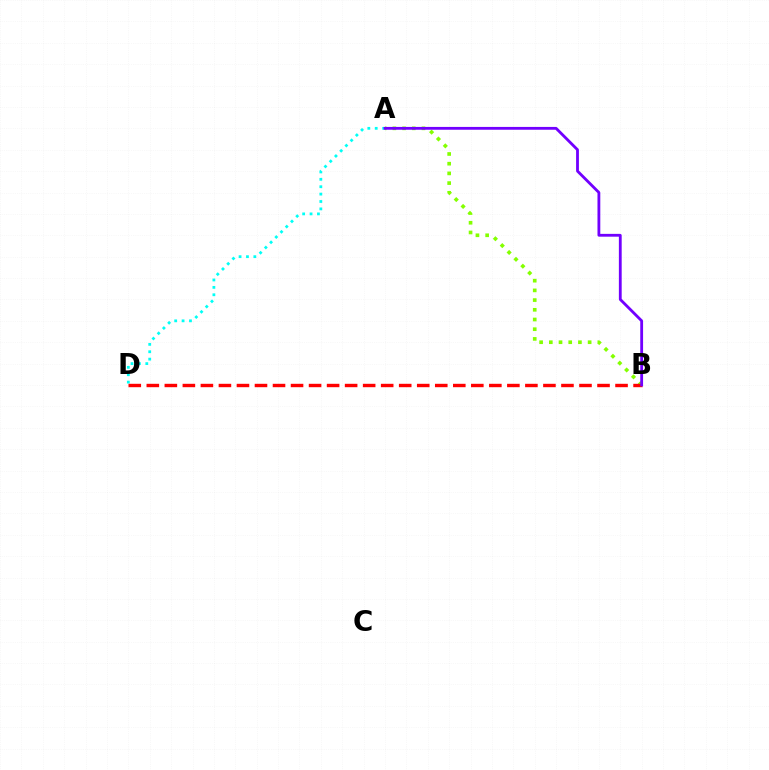{('A', 'B'): [{'color': '#84ff00', 'line_style': 'dotted', 'thickness': 2.64}, {'color': '#7200ff', 'line_style': 'solid', 'thickness': 2.03}], ('A', 'D'): [{'color': '#00fff6', 'line_style': 'dotted', 'thickness': 2.01}], ('B', 'D'): [{'color': '#ff0000', 'line_style': 'dashed', 'thickness': 2.45}]}